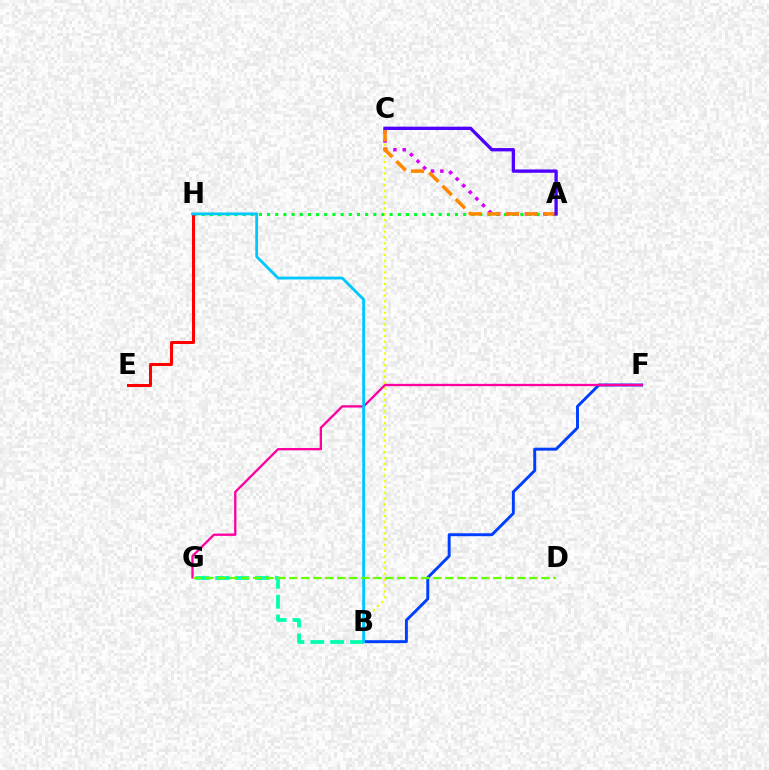{('A', 'H'): [{'color': '#00ff27', 'line_style': 'dotted', 'thickness': 2.22}], ('B', 'C'): [{'color': '#eeff00', 'line_style': 'dotted', 'thickness': 1.58}], ('B', 'F'): [{'color': '#003fff', 'line_style': 'solid', 'thickness': 2.12}], ('B', 'G'): [{'color': '#00ffaf', 'line_style': 'dashed', 'thickness': 2.7}], ('F', 'G'): [{'color': '#ff00a0', 'line_style': 'solid', 'thickness': 1.67}], ('A', 'C'): [{'color': '#d600ff', 'line_style': 'dotted', 'thickness': 2.53}, {'color': '#ff8800', 'line_style': 'dashed', 'thickness': 2.55}, {'color': '#4f00ff', 'line_style': 'solid', 'thickness': 2.4}], ('E', 'H'): [{'color': '#ff0000', 'line_style': 'solid', 'thickness': 2.18}], ('B', 'H'): [{'color': '#00c7ff', 'line_style': 'solid', 'thickness': 2.03}], ('D', 'G'): [{'color': '#66ff00', 'line_style': 'dashed', 'thickness': 1.63}]}